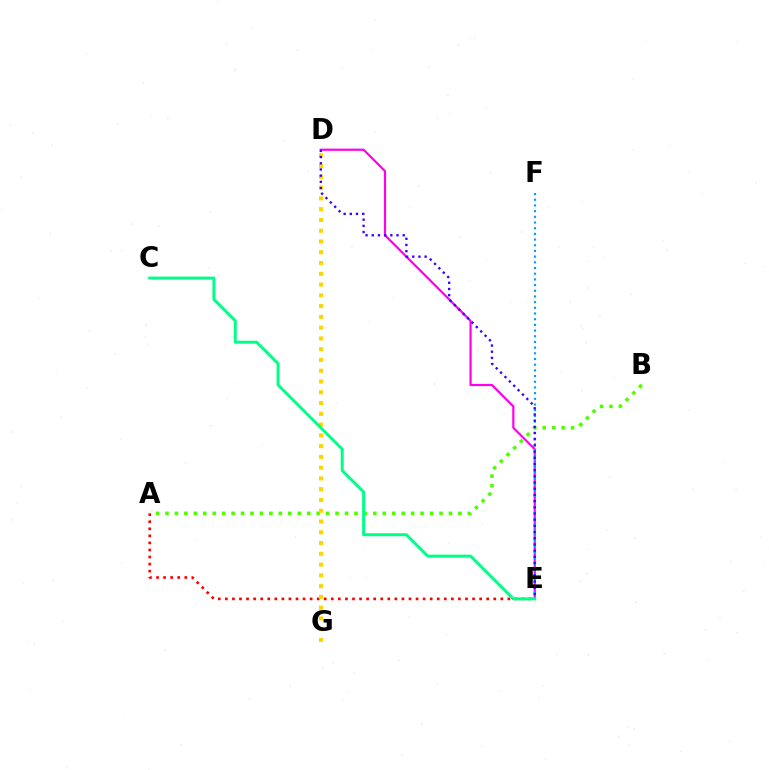{('A', 'E'): [{'color': '#ff0000', 'line_style': 'dotted', 'thickness': 1.92}], ('D', 'E'): [{'color': '#ff00ed', 'line_style': 'solid', 'thickness': 1.59}, {'color': '#3700ff', 'line_style': 'dotted', 'thickness': 1.68}], ('A', 'B'): [{'color': '#4fff00', 'line_style': 'dotted', 'thickness': 2.57}], ('D', 'G'): [{'color': '#ffd500', 'line_style': 'dotted', 'thickness': 2.93}], ('E', 'F'): [{'color': '#009eff', 'line_style': 'dotted', 'thickness': 1.55}], ('C', 'E'): [{'color': '#00ff86', 'line_style': 'solid', 'thickness': 2.14}]}